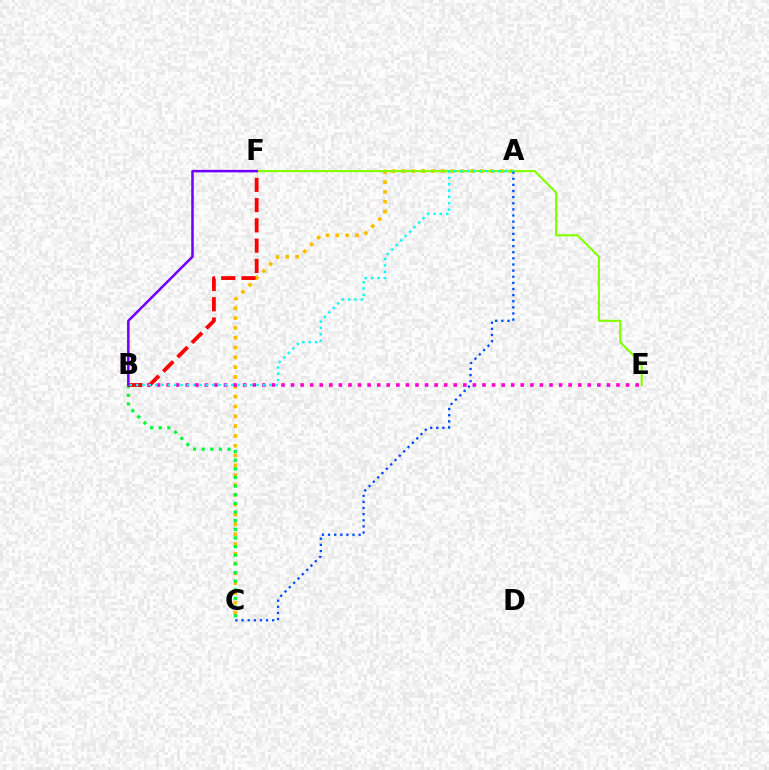{('A', 'C'): [{'color': '#ffbd00', 'line_style': 'dotted', 'thickness': 2.67}, {'color': '#004bff', 'line_style': 'dotted', 'thickness': 1.66}], ('B', 'E'): [{'color': '#ff00cf', 'line_style': 'dotted', 'thickness': 2.6}], ('B', 'C'): [{'color': '#00ff39', 'line_style': 'dotted', 'thickness': 2.35}], ('B', 'F'): [{'color': '#ff0000', 'line_style': 'dashed', 'thickness': 2.75}, {'color': '#7200ff', 'line_style': 'solid', 'thickness': 1.83}], ('E', 'F'): [{'color': '#84ff00', 'line_style': 'solid', 'thickness': 1.54}], ('A', 'B'): [{'color': '#00fff6', 'line_style': 'dotted', 'thickness': 1.72}]}